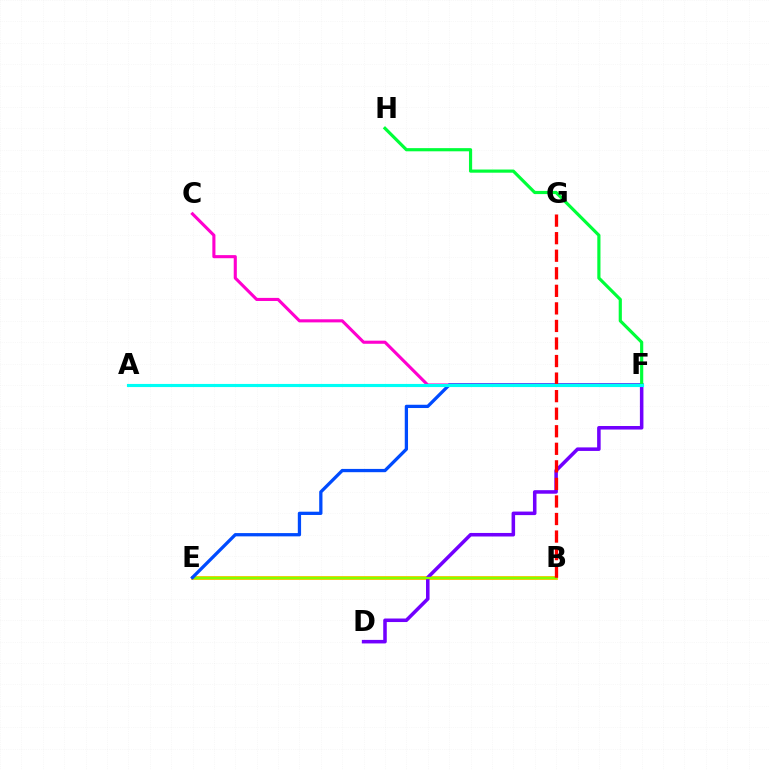{('B', 'E'): [{'color': '#ffbd00', 'line_style': 'solid', 'thickness': 2.74}, {'color': '#84ff00', 'line_style': 'solid', 'thickness': 1.67}], ('D', 'F'): [{'color': '#7200ff', 'line_style': 'solid', 'thickness': 2.55}], ('C', 'F'): [{'color': '#ff00cf', 'line_style': 'solid', 'thickness': 2.23}], ('E', 'F'): [{'color': '#004bff', 'line_style': 'solid', 'thickness': 2.36}], ('B', 'G'): [{'color': '#ff0000', 'line_style': 'dashed', 'thickness': 2.38}], ('F', 'H'): [{'color': '#00ff39', 'line_style': 'solid', 'thickness': 2.28}], ('A', 'F'): [{'color': '#00fff6', 'line_style': 'solid', 'thickness': 2.25}]}